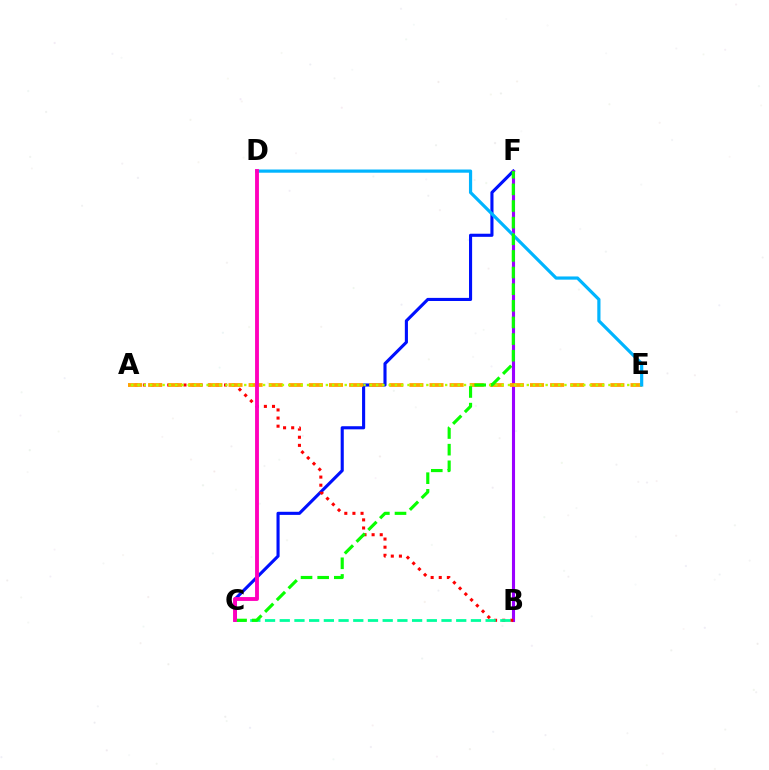{('C', 'F'): [{'color': '#0010ff', 'line_style': 'solid', 'thickness': 2.24}, {'color': '#08ff00', 'line_style': 'dashed', 'thickness': 2.26}], ('B', 'F'): [{'color': '#9b00ff', 'line_style': 'solid', 'thickness': 2.23}], ('A', 'B'): [{'color': '#ff0000', 'line_style': 'dotted', 'thickness': 2.2}], ('A', 'E'): [{'color': '#ffa500', 'line_style': 'dashed', 'thickness': 2.73}, {'color': '#b3ff00', 'line_style': 'dotted', 'thickness': 1.71}], ('B', 'C'): [{'color': '#00ff9d', 'line_style': 'dashed', 'thickness': 2.0}], ('D', 'E'): [{'color': '#00b5ff', 'line_style': 'solid', 'thickness': 2.3}], ('C', 'D'): [{'color': '#ff00bd', 'line_style': 'solid', 'thickness': 2.78}]}